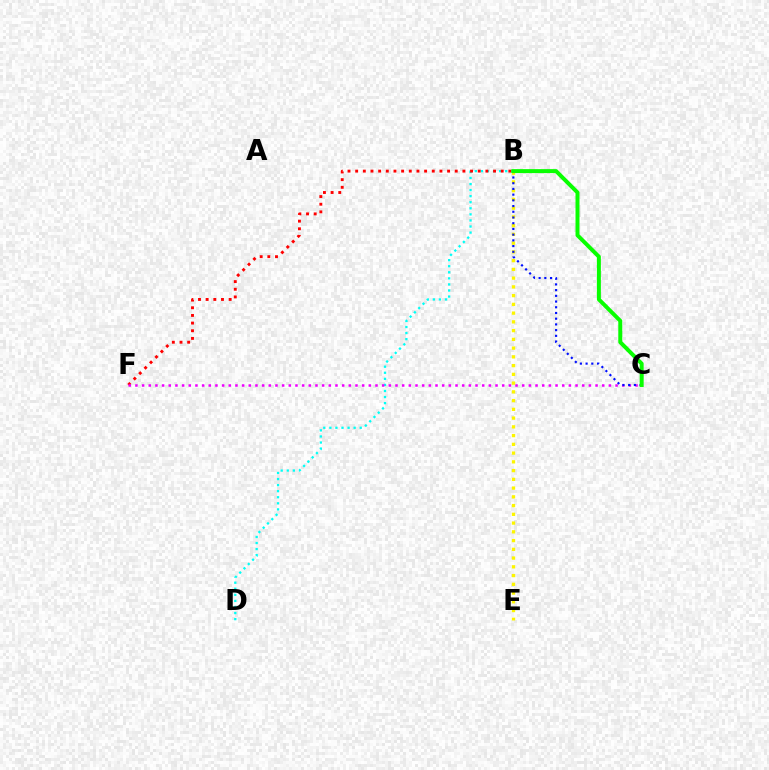{('B', 'D'): [{'color': '#00fff6', 'line_style': 'dotted', 'thickness': 1.65}], ('B', 'F'): [{'color': '#ff0000', 'line_style': 'dotted', 'thickness': 2.08}], ('C', 'F'): [{'color': '#ee00ff', 'line_style': 'dotted', 'thickness': 1.81}], ('B', 'E'): [{'color': '#fcf500', 'line_style': 'dotted', 'thickness': 2.38}], ('B', 'C'): [{'color': '#0010ff', 'line_style': 'dotted', 'thickness': 1.55}, {'color': '#08ff00', 'line_style': 'solid', 'thickness': 2.86}]}